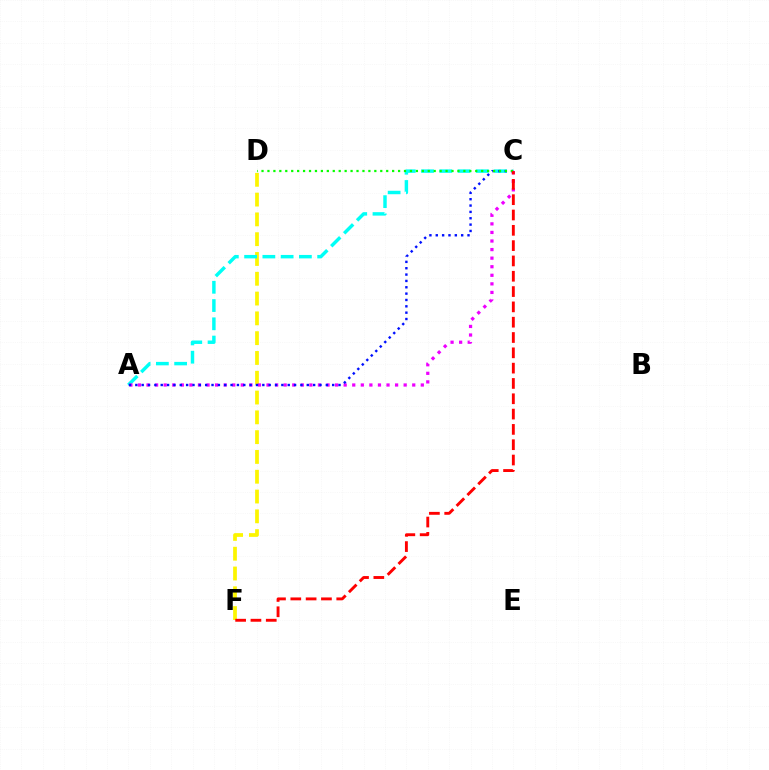{('D', 'F'): [{'color': '#fcf500', 'line_style': 'dashed', 'thickness': 2.69}], ('A', 'C'): [{'color': '#00fff6', 'line_style': 'dashed', 'thickness': 2.48}, {'color': '#ee00ff', 'line_style': 'dotted', 'thickness': 2.33}, {'color': '#0010ff', 'line_style': 'dotted', 'thickness': 1.73}], ('C', 'D'): [{'color': '#08ff00', 'line_style': 'dotted', 'thickness': 1.61}], ('C', 'F'): [{'color': '#ff0000', 'line_style': 'dashed', 'thickness': 2.08}]}